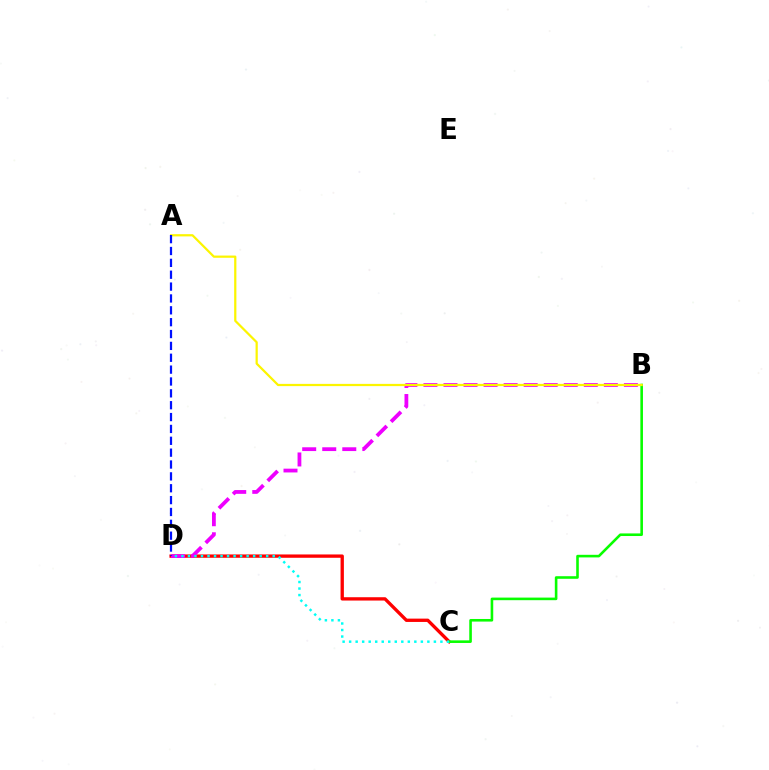{('C', 'D'): [{'color': '#ff0000', 'line_style': 'solid', 'thickness': 2.39}, {'color': '#00fff6', 'line_style': 'dotted', 'thickness': 1.77}], ('B', 'D'): [{'color': '#ee00ff', 'line_style': 'dashed', 'thickness': 2.72}], ('B', 'C'): [{'color': '#08ff00', 'line_style': 'solid', 'thickness': 1.87}], ('A', 'B'): [{'color': '#fcf500', 'line_style': 'solid', 'thickness': 1.6}], ('A', 'D'): [{'color': '#0010ff', 'line_style': 'dashed', 'thickness': 1.61}]}